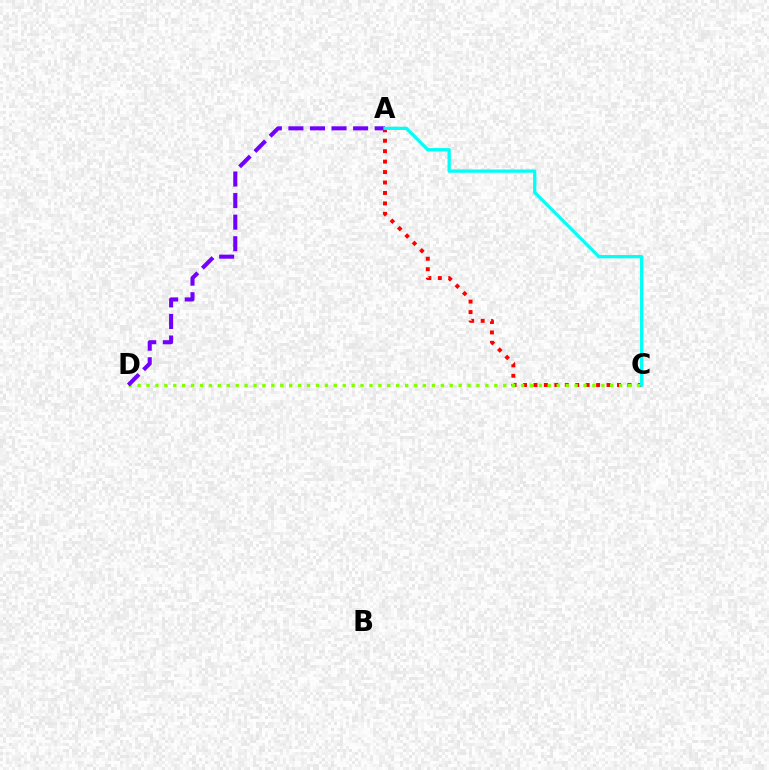{('A', 'C'): [{'color': '#ff0000', 'line_style': 'dotted', 'thickness': 2.84}, {'color': '#00fff6', 'line_style': 'solid', 'thickness': 2.36}], ('C', 'D'): [{'color': '#84ff00', 'line_style': 'dotted', 'thickness': 2.42}], ('A', 'D'): [{'color': '#7200ff', 'line_style': 'dashed', 'thickness': 2.93}]}